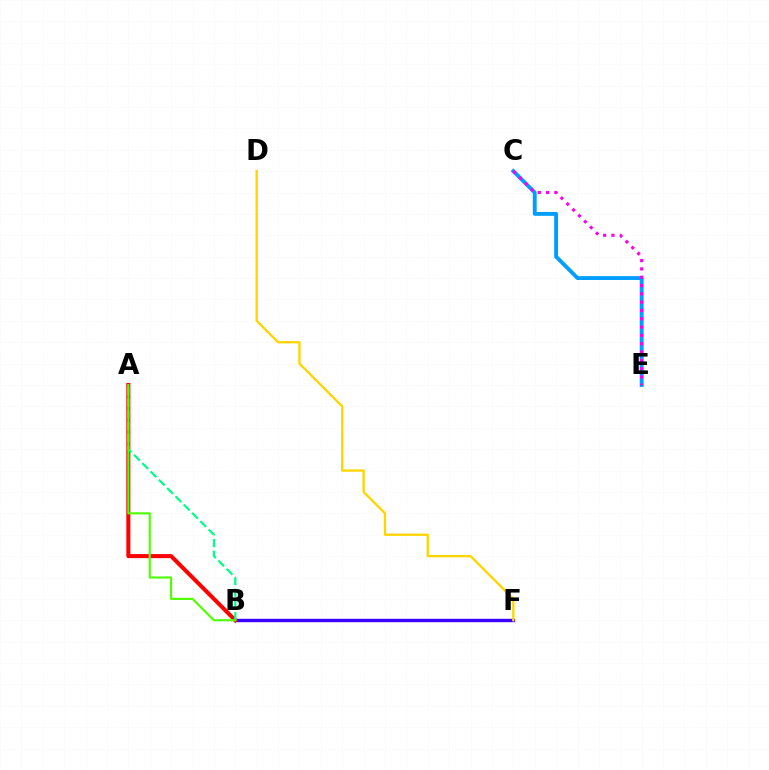{('B', 'F'): [{'color': '#3700ff', 'line_style': 'solid', 'thickness': 2.44}], ('A', 'B'): [{'color': '#ff0000', 'line_style': 'solid', 'thickness': 2.91}, {'color': '#00ff86', 'line_style': 'dashed', 'thickness': 1.59}, {'color': '#4fff00', 'line_style': 'solid', 'thickness': 1.53}], ('D', 'F'): [{'color': '#ffd500', 'line_style': 'solid', 'thickness': 1.67}], ('C', 'E'): [{'color': '#009eff', 'line_style': 'solid', 'thickness': 2.8}, {'color': '#ff00ed', 'line_style': 'dotted', 'thickness': 2.26}]}